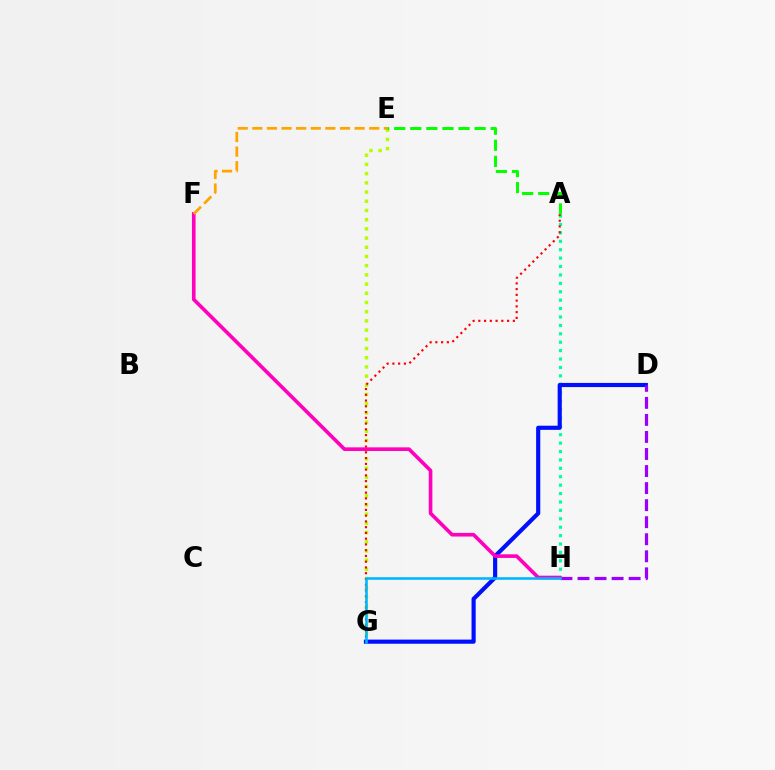{('A', 'H'): [{'color': '#00ff9d', 'line_style': 'dotted', 'thickness': 2.28}], ('E', 'G'): [{'color': '#b3ff00', 'line_style': 'dotted', 'thickness': 2.5}], ('D', 'G'): [{'color': '#0010ff', 'line_style': 'solid', 'thickness': 2.99}], ('A', 'G'): [{'color': '#ff0000', 'line_style': 'dotted', 'thickness': 1.56}], ('D', 'H'): [{'color': '#9b00ff', 'line_style': 'dashed', 'thickness': 2.32}], ('F', 'H'): [{'color': '#ff00bd', 'line_style': 'solid', 'thickness': 2.61}], ('E', 'F'): [{'color': '#ffa500', 'line_style': 'dashed', 'thickness': 1.98}], ('G', 'H'): [{'color': '#00b5ff', 'line_style': 'solid', 'thickness': 1.85}], ('A', 'E'): [{'color': '#08ff00', 'line_style': 'dashed', 'thickness': 2.18}]}